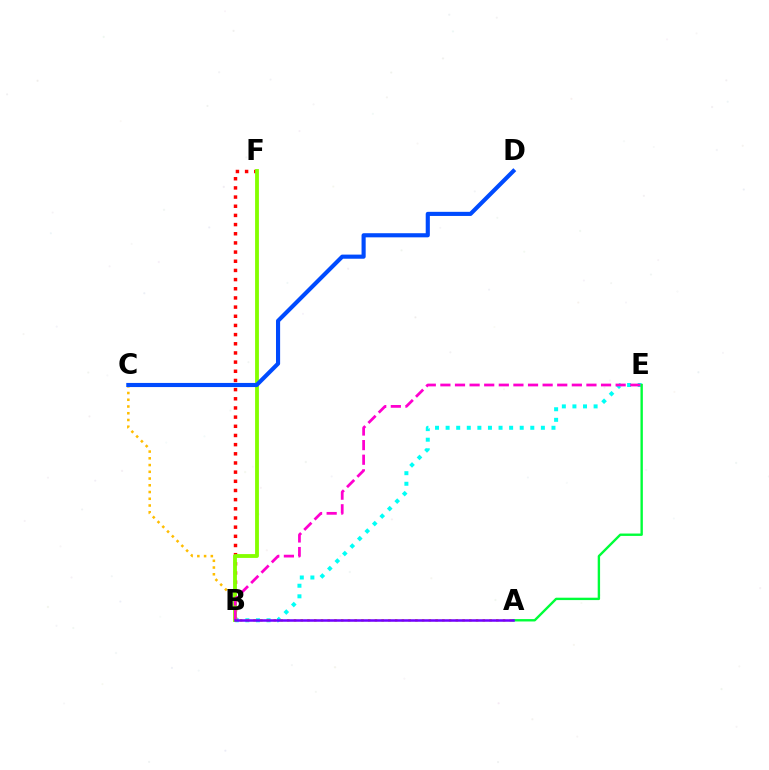{('B', 'E'): [{'color': '#00fff6', 'line_style': 'dotted', 'thickness': 2.88}, {'color': '#ff00cf', 'line_style': 'dashed', 'thickness': 1.98}], ('A', 'C'): [{'color': '#ffbd00', 'line_style': 'dotted', 'thickness': 1.83}], ('B', 'F'): [{'color': '#ff0000', 'line_style': 'dotted', 'thickness': 2.49}, {'color': '#84ff00', 'line_style': 'solid', 'thickness': 2.76}], ('A', 'E'): [{'color': '#00ff39', 'line_style': 'solid', 'thickness': 1.72}], ('A', 'B'): [{'color': '#7200ff', 'line_style': 'solid', 'thickness': 1.82}], ('C', 'D'): [{'color': '#004bff', 'line_style': 'solid', 'thickness': 2.97}]}